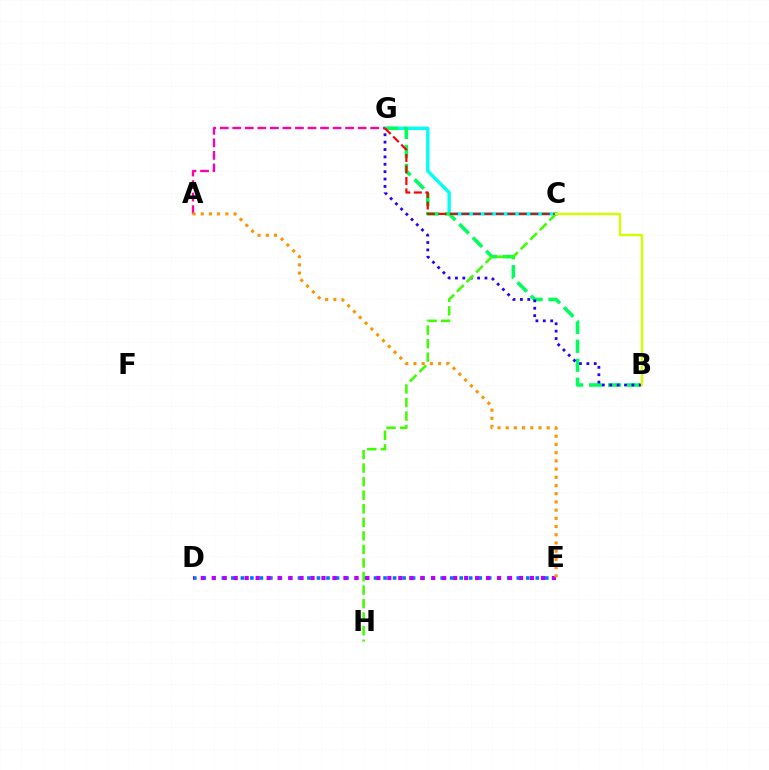{('C', 'G'): [{'color': '#00fff6', 'line_style': 'solid', 'thickness': 2.43}, {'color': '#ff0000', 'line_style': 'dashed', 'thickness': 1.56}], ('D', 'E'): [{'color': '#0074ff', 'line_style': 'dotted', 'thickness': 2.58}, {'color': '#b900ff', 'line_style': 'dotted', 'thickness': 2.98}], ('B', 'G'): [{'color': '#00ff5c', 'line_style': 'dashed', 'thickness': 2.58}, {'color': '#2500ff', 'line_style': 'dotted', 'thickness': 2.01}], ('C', 'H'): [{'color': '#3dff00', 'line_style': 'dashed', 'thickness': 1.84}], ('A', 'G'): [{'color': '#ff00ac', 'line_style': 'dashed', 'thickness': 1.7}], ('B', 'C'): [{'color': '#d1ff00', 'line_style': 'solid', 'thickness': 1.73}], ('A', 'E'): [{'color': '#ff9400', 'line_style': 'dotted', 'thickness': 2.23}]}